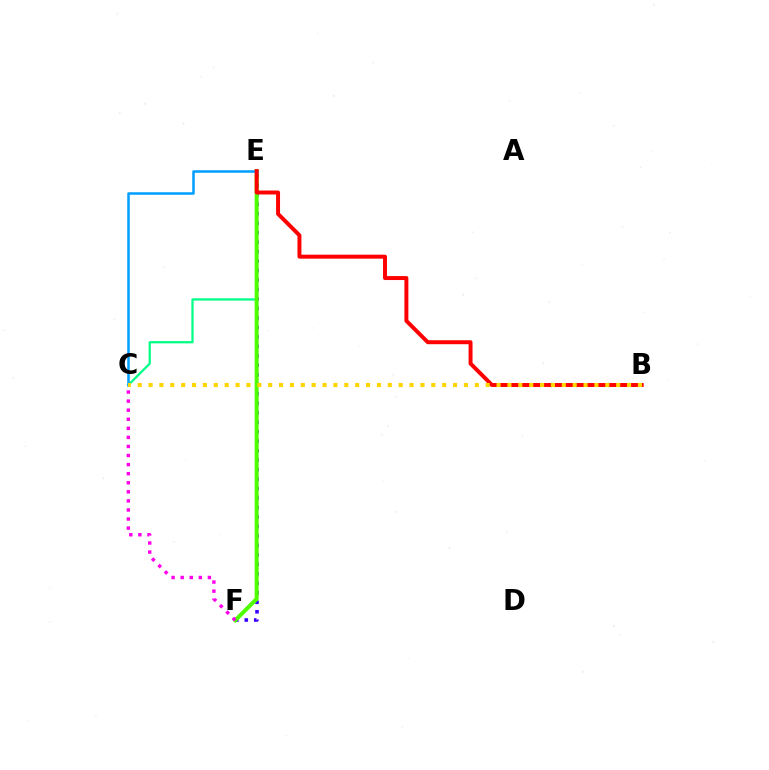{('E', 'F'): [{'color': '#3700ff', 'line_style': 'dotted', 'thickness': 2.57}, {'color': '#4fff00', 'line_style': 'solid', 'thickness': 2.89}], ('C', 'E'): [{'color': '#00ff86', 'line_style': 'solid', 'thickness': 1.62}, {'color': '#009eff', 'line_style': 'solid', 'thickness': 1.8}], ('C', 'F'): [{'color': '#ff00ed', 'line_style': 'dotted', 'thickness': 2.46}], ('B', 'E'): [{'color': '#ff0000', 'line_style': 'solid', 'thickness': 2.85}], ('B', 'C'): [{'color': '#ffd500', 'line_style': 'dotted', 'thickness': 2.95}]}